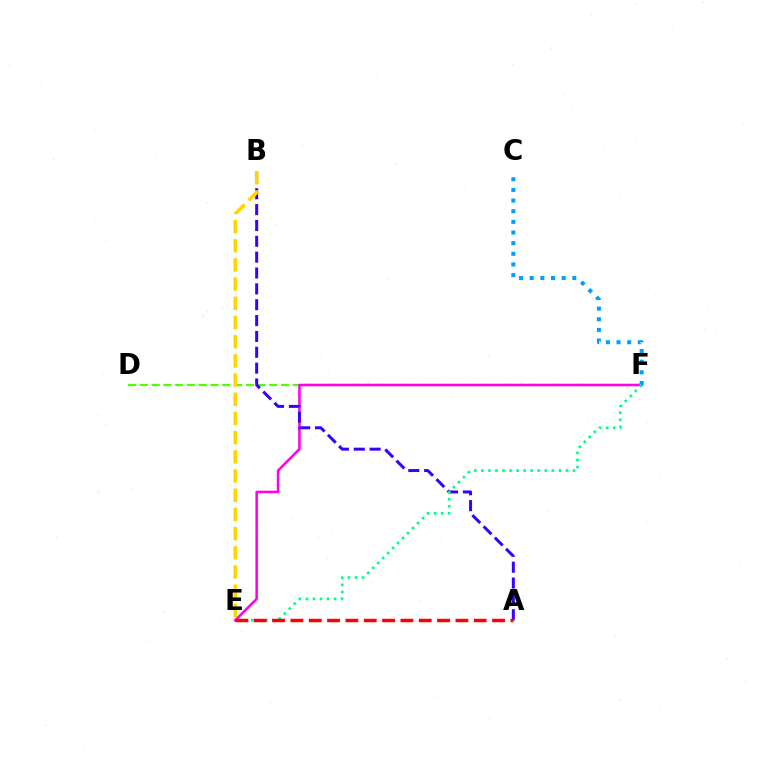{('D', 'F'): [{'color': '#4fff00', 'line_style': 'dashed', 'thickness': 1.6}], ('E', 'F'): [{'color': '#ff00ed', 'line_style': 'solid', 'thickness': 1.83}, {'color': '#00ff86', 'line_style': 'dotted', 'thickness': 1.91}], ('A', 'B'): [{'color': '#3700ff', 'line_style': 'dashed', 'thickness': 2.15}], ('B', 'E'): [{'color': '#ffd500', 'line_style': 'dashed', 'thickness': 2.61}], ('C', 'F'): [{'color': '#009eff', 'line_style': 'dotted', 'thickness': 2.89}], ('A', 'E'): [{'color': '#ff0000', 'line_style': 'dashed', 'thickness': 2.49}]}